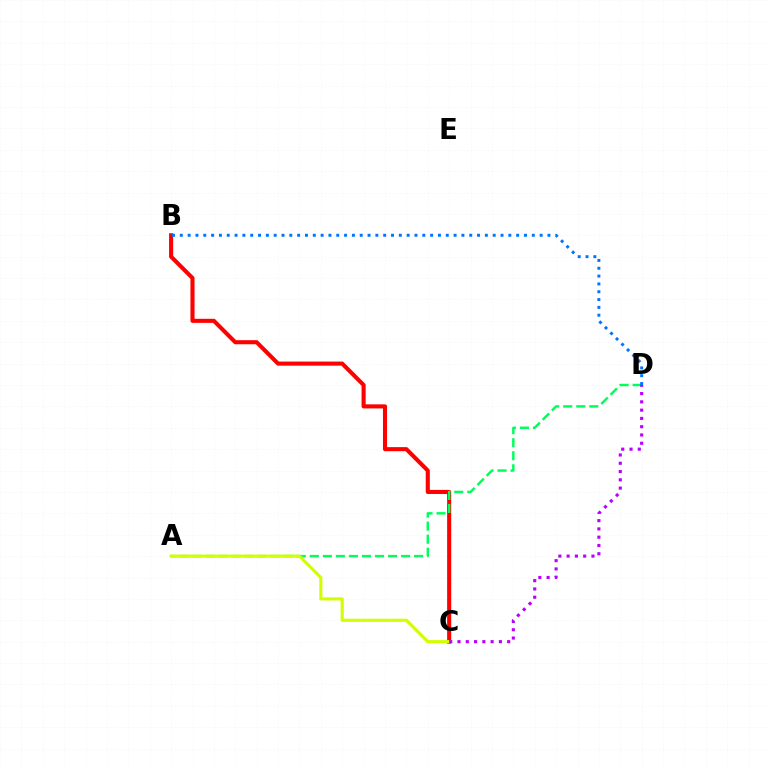{('B', 'C'): [{'color': '#ff0000', 'line_style': 'solid', 'thickness': 2.94}], ('A', 'D'): [{'color': '#00ff5c', 'line_style': 'dashed', 'thickness': 1.77}], ('A', 'C'): [{'color': '#d1ff00', 'line_style': 'solid', 'thickness': 2.25}], ('C', 'D'): [{'color': '#b900ff', 'line_style': 'dotted', 'thickness': 2.25}], ('B', 'D'): [{'color': '#0074ff', 'line_style': 'dotted', 'thickness': 2.13}]}